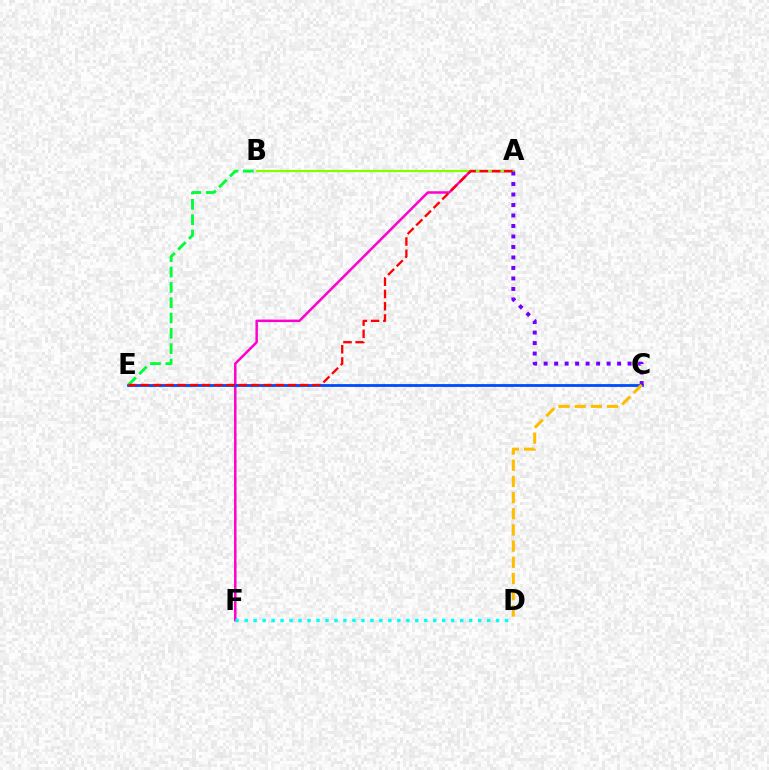{('A', 'F'): [{'color': '#ff00cf', 'line_style': 'solid', 'thickness': 1.8}], ('D', 'F'): [{'color': '#00fff6', 'line_style': 'dotted', 'thickness': 2.44}], ('A', 'B'): [{'color': '#84ff00', 'line_style': 'solid', 'thickness': 1.6}], ('C', 'E'): [{'color': '#004bff', 'line_style': 'solid', 'thickness': 2.01}], ('B', 'E'): [{'color': '#00ff39', 'line_style': 'dashed', 'thickness': 2.08}], ('A', 'C'): [{'color': '#7200ff', 'line_style': 'dotted', 'thickness': 2.85}], ('A', 'E'): [{'color': '#ff0000', 'line_style': 'dashed', 'thickness': 1.66}], ('C', 'D'): [{'color': '#ffbd00', 'line_style': 'dashed', 'thickness': 2.2}]}